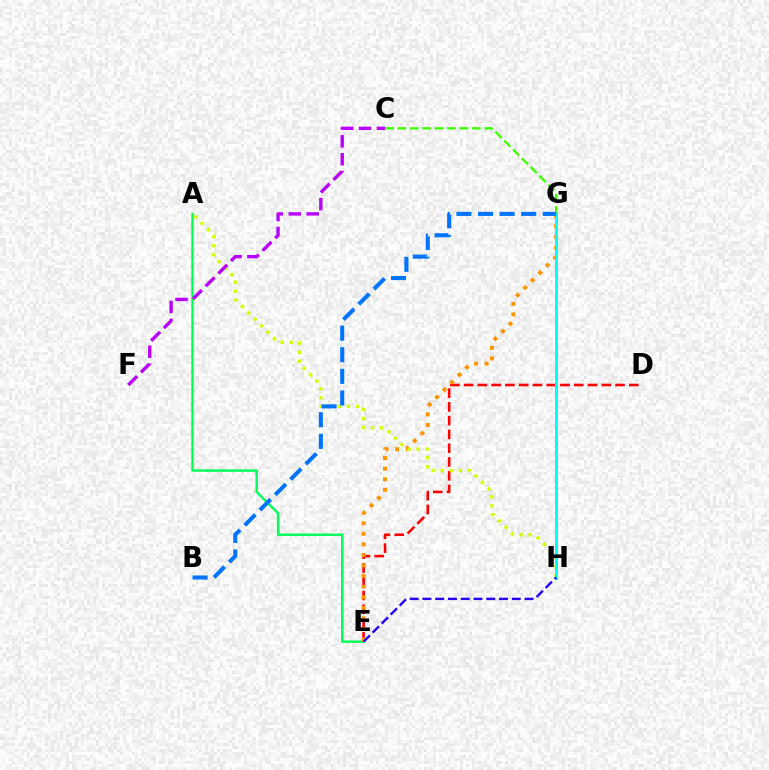{('C', 'G'): [{'color': '#3dff00', 'line_style': 'dashed', 'thickness': 1.69}], ('A', 'E'): [{'color': '#00ff5c', 'line_style': 'solid', 'thickness': 1.75}], ('D', 'E'): [{'color': '#ff0000', 'line_style': 'dashed', 'thickness': 1.87}], ('E', 'G'): [{'color': '#ff9400', 'line_style': 'dotted', 'thickness': 2.87}], ('G', 'H'): [{'color': '#ff00ac', 'line_style': 'dashed', 'thickness': 1.84}, {'color': '#00fff6', 'line_style': 'solid', 'thickness': 2.18}], ('A', 'H'): [{'color': '#d1ff00', 'line_style': 'dotted', 'thickness': 2.47}], ('E', 'H'): [{'color': '#2500ff', 'line_style': 'dashed', 'thickness': 1.73}], ('B', 'G'): [{'color': '#0074ff', 'line_style': 'dashed', 'thickness': 2.93}], ('C', 'F'): [{'color': '#b900ff', 'line_style': 'dashed', 'thickness': 2.43}]}